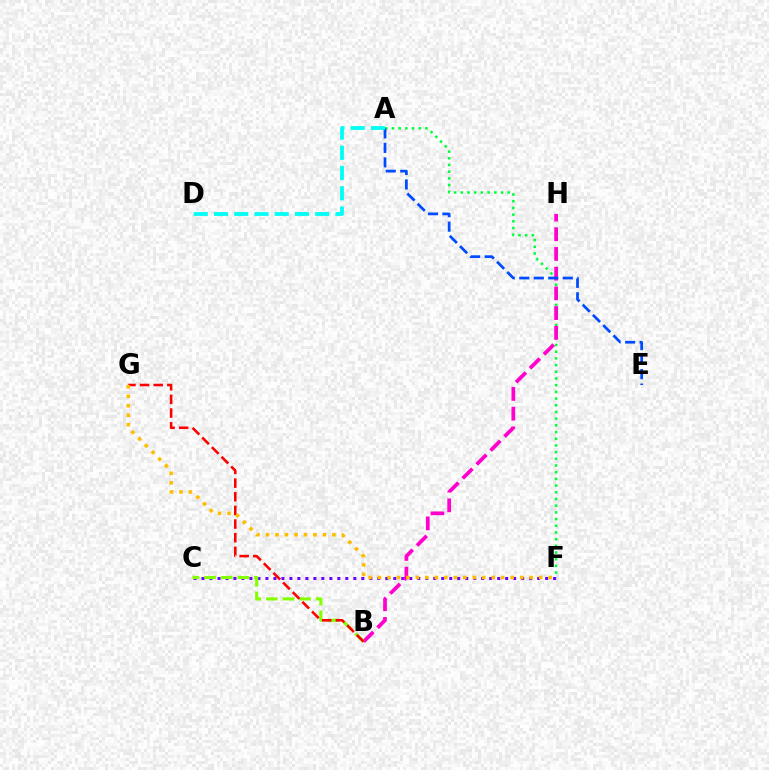{('A', 'F'): [{'color': '#00ff39', 'line_style': 'dotted', 'thickness': 1.82}], ('C', 'F'): [{'color': '#7200ff', 'line_style': 'dotted', 'thickness': 2.17}], ('B', 'H'): [{'color': '#ff00cf', 'line_style': 'dashed', 'thickness': 2.68}], ('A', 'E'): [{'color': '#004bff', 'line_style': 'dashed', 'thickness': 1.97}], ('B', 'C'): [{'color': '#84ff00', 'line_style': 'dashed', 'thickness': 2.26}], ('B', 'G'): [{'color': '#ff0000', 'line_style': 'dashed', 'thickness': 1.85}], ('A', 'D'): [{'color': '#00fff6', 'line_style': 'dashed', 'thickness': 2.75}], ('F', 'G'): [{'color': '#ffbd00', 'line_style': 'dotted', 'thickness': 2.58}]}